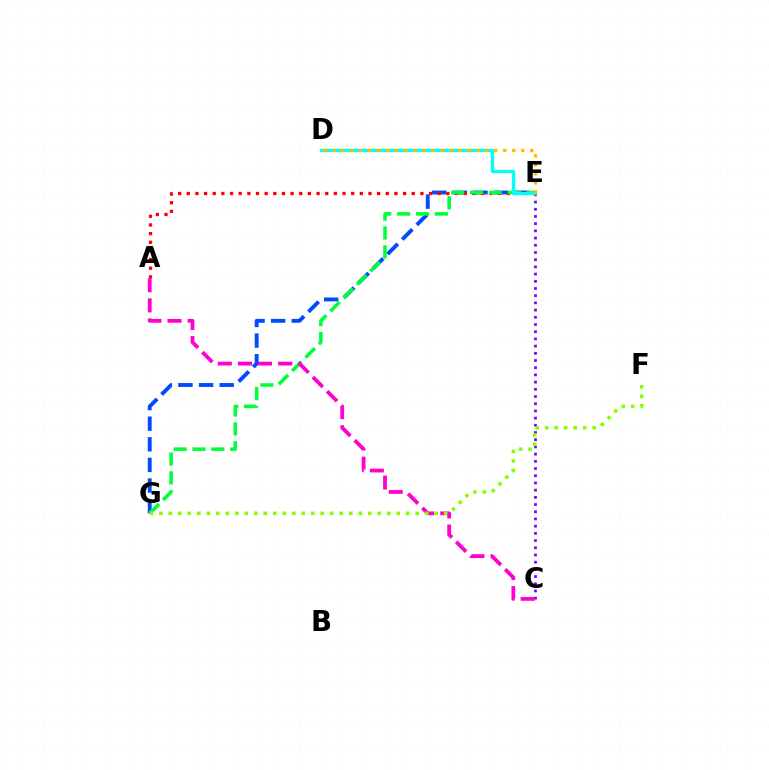{('E', 'G'): [{'color': '#004bff', 'line_style': 'dashed', 'thickness': 2.8}, {'color': '#00ff39', 'line_style': 'dashed', 'thickness': 2.56}], ('C', 'E'): [{'color': '#7200ff', 'line_style': 'dotted', 'thickness': 1.96}], ('A', 'E'): [{'color': '#ff0000', 'line_style': 'dotted', 'thickness': 2.35}], ('D', 'E'): [{'color': '#00fff6', 'line_style': 'solid', 'thickness': 2.4}, {'color': '#ffbd00', 'line_style': 'dotted', 'thickness': 2.45}], ('A', 'C'): [{'color': '#ff00cf', 'line_style': 'dashed', 'thickness': 2.73}], ('F', 'G'): [{'color': '#84ff00', 'line_style': 'dotted', 'thickness': 2.58}]}